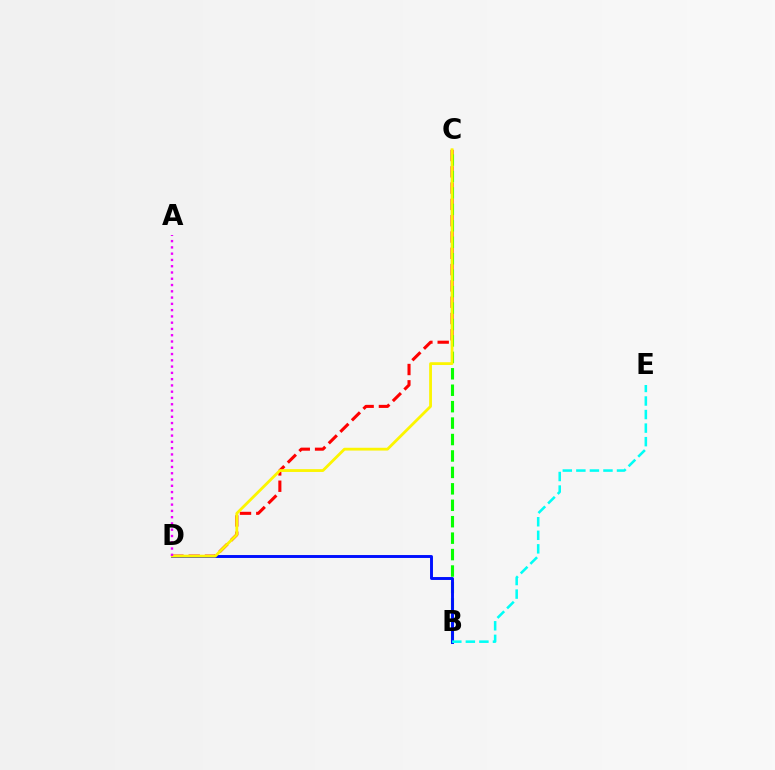{('C', 'D'): [{'color': '#ff0000', 'line_style': 'dashed', 'thickness': 2.21}, {'color': '#fcf500', 'line_style': 'solid', 'thickness': 2.02}], ('B', 'C'): [{'color': '#08ff00', 'line_style': 'dashed', 'thickness': 2.23}], ('B', 'D'): [{'color': '#0010ff', 'line_style': 'solid', 'thickness': 2.11}], ('B', 'E'): [{'color': '#00fff6', 'line_style': 'dashed', 'thickness': 1.84}], ('A', 'D'): [{'color': '#ee00ff', 'line_style': 'dotted', 'thickness': 1.7}]}